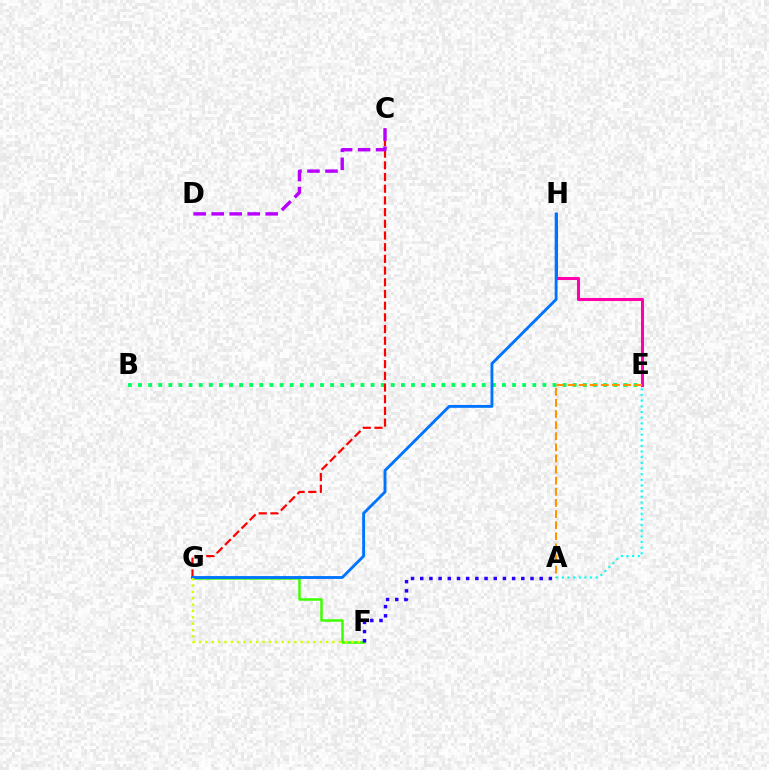{('B', 'E'): [{'color': '#00ff5c', 'line_style': 'dotted', 'thickness': 2.75}], ('E', 'H'): [{'color': '#ff00ac', 'line_style': 'solid', 'thickness': 2.19}], ('F', 'G'): [{'color': '#3dff00', 'line_style': 'solid', 'thickness': 1.8}, {'color': '#d1ff00', 'line_style': 'dotted', 'thickness': 1.73}], ('A', 'E'): [{'color': '#ff9400', 'line_style': 'dashed', 'thickness': 1.51}, {'color': '#00fff6', 'line_style': 'dotted', 'thickness': 1.54}], ('C', 'G'): [{'color': '#ff0000', 'line_style': 'dashed', 'thickness': 1.59}], ('A', 'F'): [{'color': '#2500ff', 'line_style': 'dotted', 'thickness': 2.5}], ('C', 'D'): [{'color': '#b900ff', 'line_style': 'dashed', 'thickness': 2.45}], ('G', 'H'): [{'color': '#0074ff', 'line_style': 'solid', 'thickness': 2.06}]}